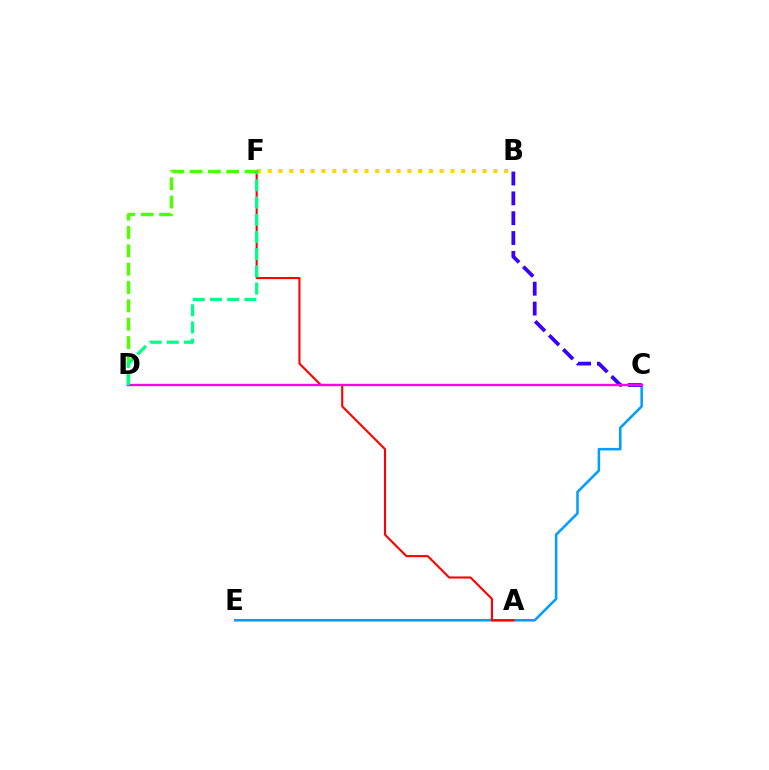{('C', 'E'): [{'color': '#009eff', 'line_style': 'solid', 'thickness': 1.83}], ('B', 'C'): [{'color': '#3700ff', 'line_style': 'dashed', 'thickness': 2.7}], ('B', 'F'): [{'color': '#ffd500', 'line_style': 'dotted', 'thickness': 2.92}], ('A', 'F'): [{'color': '#ff0000', 'line_style': 'solid', 'thickness': 1.51}], ('D', 'F'): [{'color': '#4fff00', 'line_style': 'dashed', 'thickness': 2.49}, {'color': '#00ff86', 'line_style': 'dashed', 'thickness': 2.34}], ('C', 'D'): [{'color': '#ff00ed', 'line_style': 'solid', 'thickness': 1.68}]}